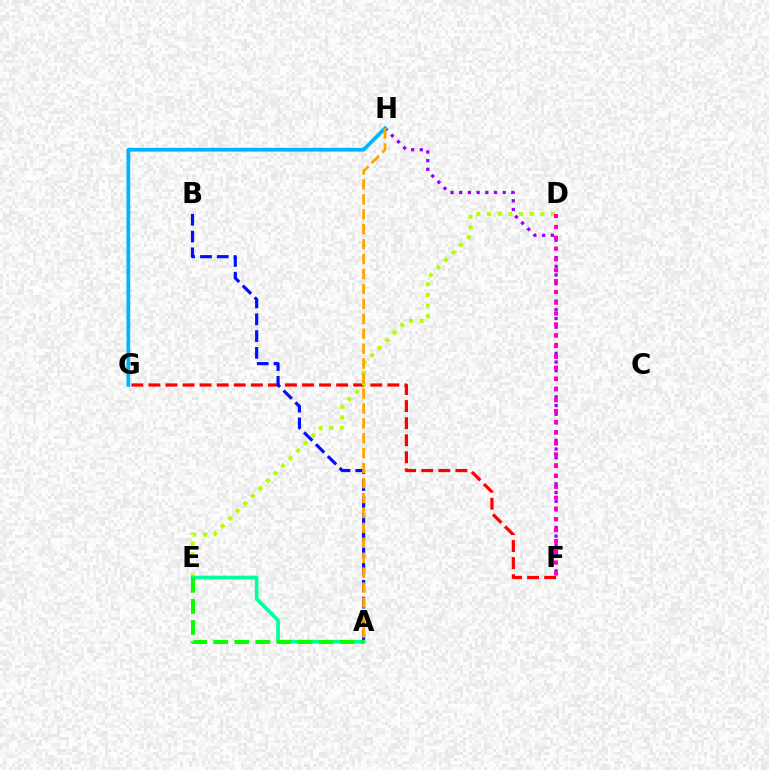{('F', 'G'): [{'color': '#ff0000', 'line_style': 'dashed', 'thickness': 2.32}], ('F', 'H'): [{'color': '#9b00ff', 'line_style': 'dotted', 'thickness': 2.36}], ('D', 'E'): [{'color': '#b3ff00', 'line_style': 'dotted', 'thickness': 2.9}], ('A', 'B'): [{'color': '#0010ff', 'line_style': 'dashed', 'thickness': 2.28}], ('G', 'H'): [{'color': '#00b5ff', 'line_style': 'solid', 'thickness': 2.7}], ('A', 'E'): [{'color': '#00ff9d', 'line_style': 'solid', 'thickness': 2.63}, {'color': '#08ff00', 'line_style': 'dashed', 'thickness': 2.86}], ('A', 'H'): [{'color': '#ffa500', 'line_style': 'dashed', 'thickness': 2.03}], ('D', 'F'): [{'color': '#ff00bd', 'line_style': 'dotted', 'thickness': 2.94}]}